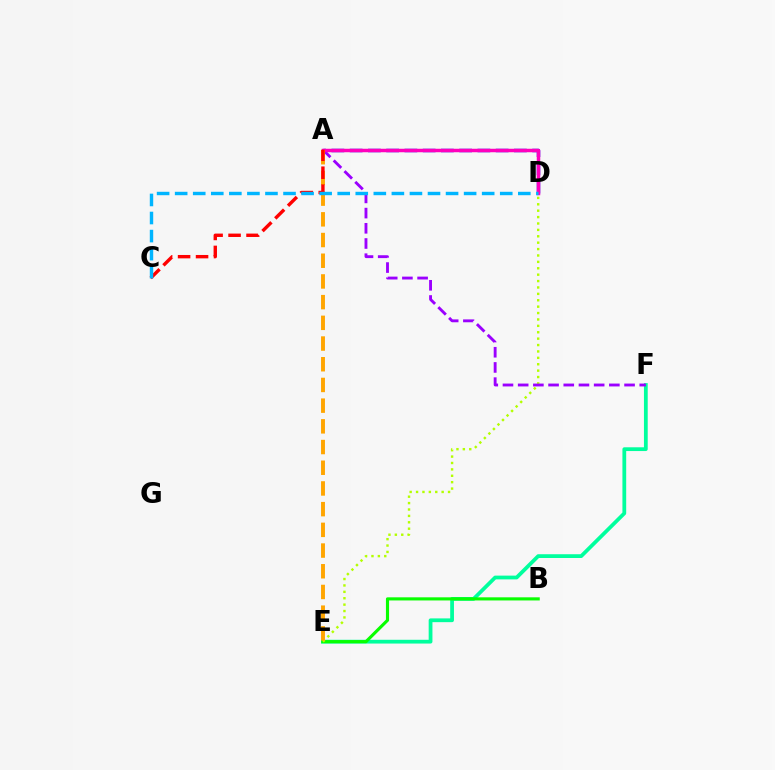{('E', 'F'): [{'color': '#00ff9d', 'line_style': 'solid', 'thickness': 2.71}], ('B', 'E'): [{'color': '#08ff00', 'line_style': 'solid', 'thickness': 2.25}], ('D', 'E'): [{'color': '#b3ff00', 'line_style': 'dotted', 'thickness': 1.74}], ('A', 'D'): [{'color': '#0010ff', 'line_style': 'dashed', 'thickness': 2.48}, {'color': '#ff00bd', 'line_style': 'solid', 'thickness': 2.5}], ('A', 'F'): [{'color': '#9b00ff', 'line_style': 'dashed', 'thickness': 2.06}], ('A', 'E'): [{'color': '#ffa500', 'line_style': 'dashed', 'thickness': 2.81}], ('A', 'C'): [{'color': '#ff0000', 'line_style': 'dashed', 'thickness': 2.44}], ('C', 'D'): [{'color': '#00b5ff', 'line_style': 'dashed', 'thickness': 2.45}]}